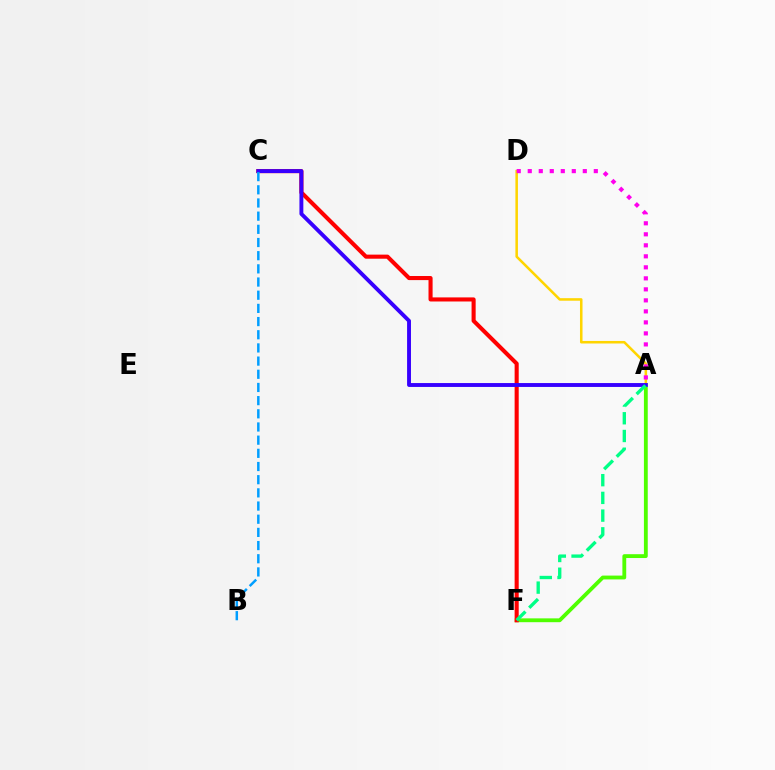{('A', 'D'): [{'color': '#ffd500', 'line_style': 'solid', 'thickness': 1.83}, {'color': '#ff00ed', 'line_style': 'dotted', 'thickness': 2.99}], ('A', 'F'): [{'color': '#4fff00', 'line_style': 'solid', 'thickness': 2.76}, {'color': '#00ff86', 'line_style': 'dashed', 'thickness': 2.41}], ('C', 'F'): [{'color': '#ff0000', 'line_style': 'solid', 'thickness': 2.94}], ('A', 'C'): [{'color': '#3700ff', 'line_style': 'solid', 'thickness': 2.8}], ('B', 'C'): [{'color': '#009eff', 'line_style': 'dashed', 'thickness': 1.79}]}